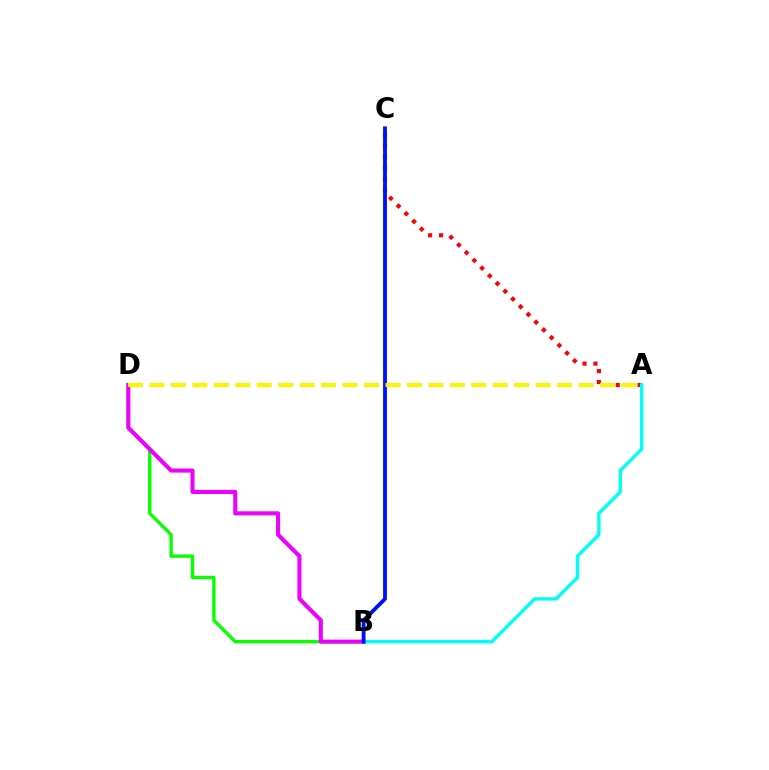{('A', 'C'): [{'color': '#ff0000', 'line_style': 'dotted', 'thickness': 2.97}], ('B', 'D'): [{'color': '#08ff00', 'line_style': 'solid', 'thickness': 2.42}, {'color': '#ee00ff', 'line_style': 'solid', 'thickness': 2.93}], ('A', 'B'): [{'color': '#00fff6', 'line_style': 'solid', 'thickness': 2.43}], ('B', 'C'): [{'color': '#0010ff', 'line_style': 'solid', 'thickness': 2.77}], ('A', 'D'): [{'color': '#fcf500', 'line_style': 'dashed', 'thickness': 2.92}]}